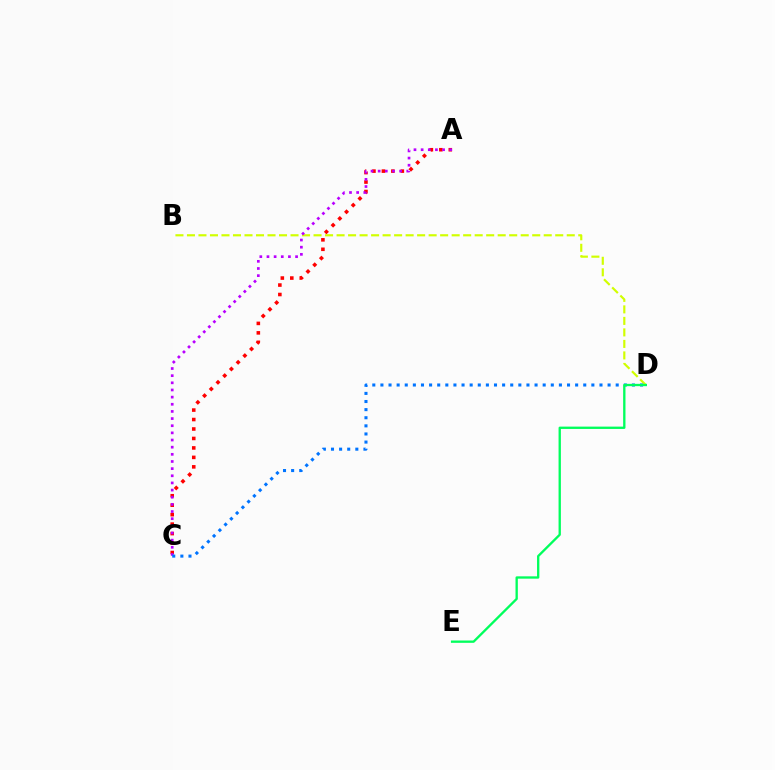{('A', 'C'): [{'color': '#ff0000', 'line_style': 'dotted', 'thickness': 2.57}, {'color': '#b900ff', 'line_style': 'dotted', 'thickness': 1.94}], ('B', 'D'): [{'color': '#d1ff00', 'line_style': 'dashed', 'thickness': 1.56}], ('C', 'D'): [{'color': '#0074ff', 'line_style': 'dotted', 'thickness': 2.2}], ('D', 'E'): [{'color': '#00ff5c', 'line_style': 'solid', 'thickness': 1.68}]}